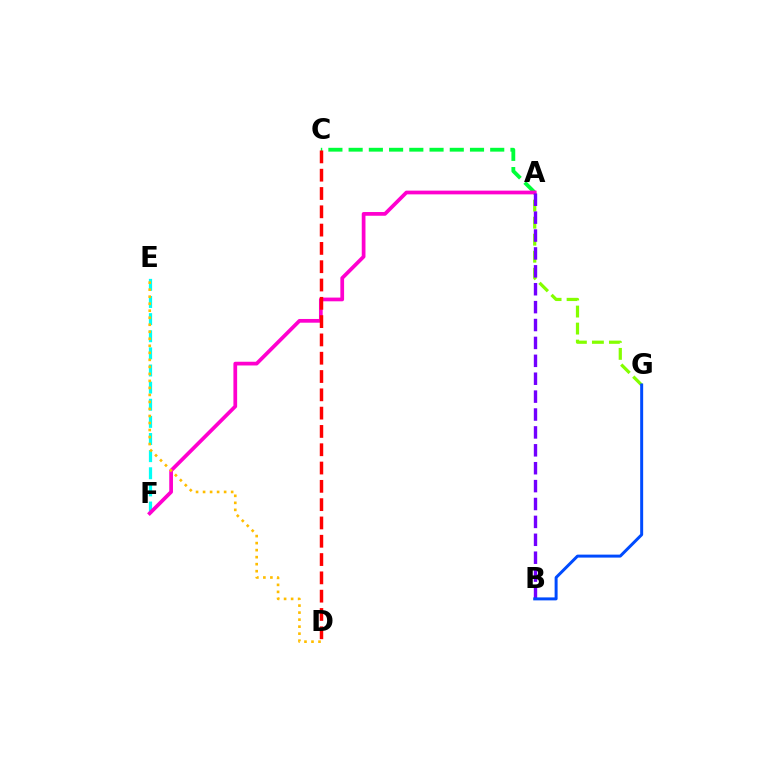{('E', 'F'): [{'color': '#00fff6', 'line_style': 'dashed', 'thickness': 2.33}], ('A', 'G'): [{'color': '#84ff00', 'line_style': 'dashed', 'thickness': 2.31}], ('A', 'C'): [{'color': '#00ff39', 'line_style': 'dashed', 'thickness': 2.75}], ('A', 'F'): [{'color': '#ff00cf', 'line_style': 'solid', 'thickness': 2.68}], ('C', 'D'): [{'color': '#ff0000', 'line_style': 'dashed', 'thickness': 2.49}], ('D', 'E'): [{'color': '#ffbd00', 'line_style': 'dotted', 'thickness': 1.91}], ('A', 'B'): [{'color': '#7200ff', 'line_style': 'dashed', 'thickness': 2.43}], ('B', 'G'): [{'color': '#004bff', 'line_style': 'solid', 'thickness': 2.14}]}